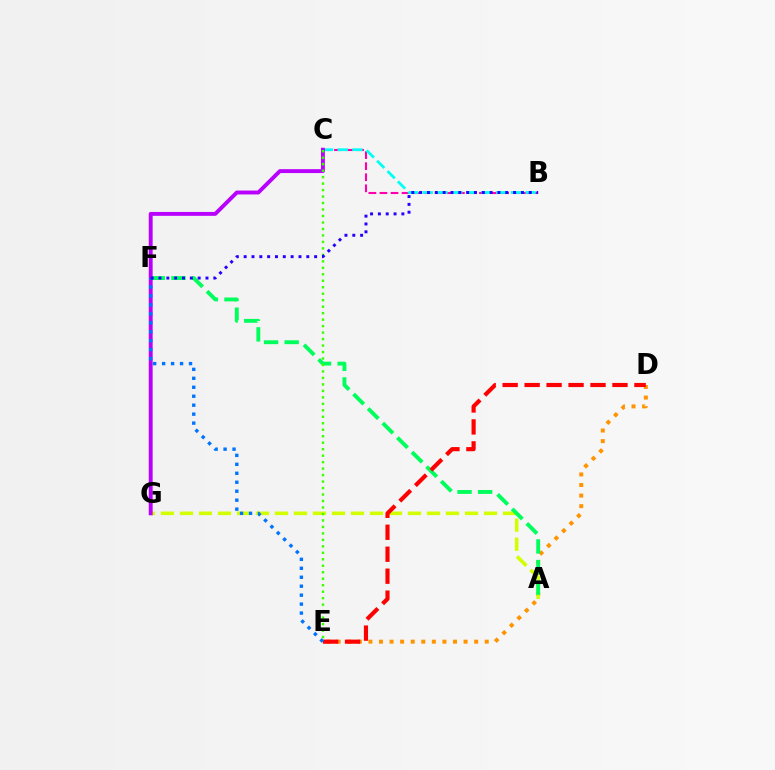{('B', 'C'): [{'color': '#ff00ac', 'line_style': 'dashed', 'thickness': 1.5}, {'color': '#00fff6', 'line_style': 'dashed', 'thickness': 1.99}], ('D', 'E'): [{'color': '#ff9400', 'line_style': 'dotted', 'thickness': 2.87}, {'color': '#ff0000', 'line_style': 'dashed', 'thickness': 2.98}], ('A', 'G'): [{'color': '#d1ff00', 'line_style': 'dashed', 'thickness': 2.58}], ('A', 'F'): [{'color': '#00ff5c', 'line_style': 'dashed', 'thickness': 2.8}], ('C', 'G'): [{'color': '#b900ff', 'line_style': 'solid', 'thickness': 2.81}], ('C', 'E'): [{'color': '#3dff00', 'line_style': 'dotted', 'thickness': 1.76}], ('E', 'F'): [{'color': '#0074ff', 'line_style': 'dotted', 'thickness': 2.43}], ('B', 'F'): [{'color': '#2500ff', 'line_style': 'dotted', 'thickness': 2.13}]}